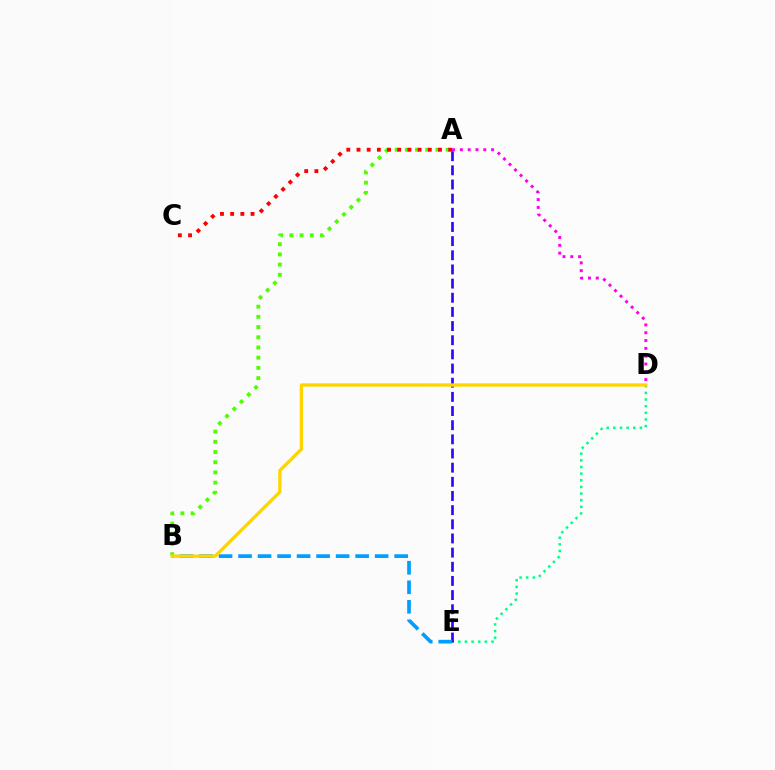{('D', 'E'): [{'color': '#00ff86', 'line_style': 'dotted', 'thickness': 1.8}], ('A', 'E'): [{'color': '#3700ff', 'line_style': 'dashed', 'thickness': 1.92}], ('B', 'E'): [{'color': '#009eff', 'line_style': 'dashed', 'thickness': 2.65}], ('A', 'D'): [{'color': '#ff00ed', 'line_style': 'dotted', 'thickness': 2.12}], ('A', 'B'): [{'color': '#4fff00', 'line_style': 'dotted', 'thickness': 2.77}], ('A', 'C'): [{'color': '#ff0000', 'line_style': 'dotted', 'thickness': 2.77}], ('B', 'D'): [{'color': '#ffd500', 'line_style': 'solid', 'thickness': 2.39}]}